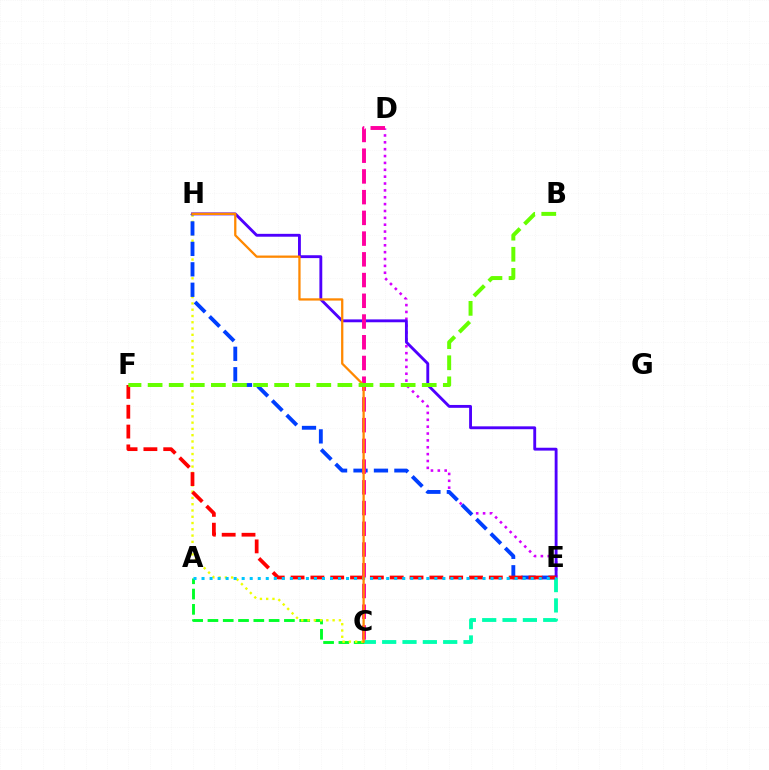{('A', 'C'): [{'color': '#00ff27', 'line_style': 'dashed', 'thickness': 2.08}], ('C', 'H'): [{'color': '#eeff00', 'line_style': 'dotted', 'thickness': 1.7}, {'color': '#ff8800', 'line_style': 'solid', 'thickness': 1.64}], ('D', 'E'): [{'color': '#d600ff', 'line_style': 'dotted', 'thickness': 1.87}], ('E', 'H'): [{'color': '#003fff', 'line_style': 'dashed', 'thickness': 2.78}, {'color': '#4f00ff', 'line_style': 'solid', 'thickness': 2.06}], ('C', 'E'): [{'color': '#00ffaf', 'line_style': 'dashed', 'thickness': 2.76}], ('E', 'F'): [{'color': '#ff0000', 'line_style': 'dashed', 'thickness': 2.69}], ('C', 'D'): [{'color': '#ff00a0', 'line_style': 'dashed', 'thickness': 2.82}], ('A', 'E'): [{'color': '#00c7ff', 'line_style': 'dotted', 'thickness': 2.18}], ('B', 'F'): [{'color': '#66ff00', 'line_style': 'dashed', 'thickness': 2.86}]}